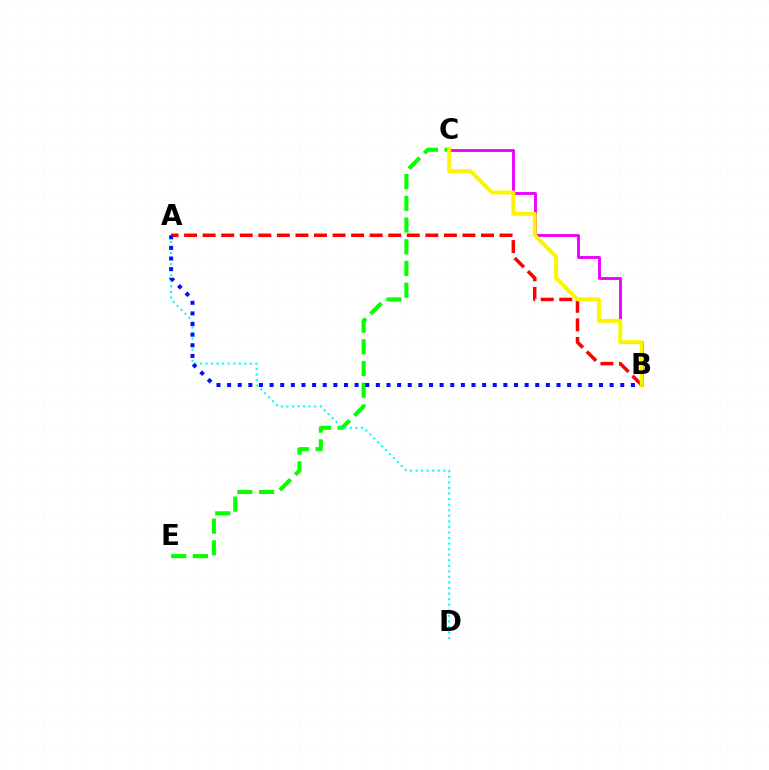{('C', 'E'): [{'color': '#08ff00', 'line_style': 'dashed', 'thickness': 2.95}], ('A', 'D'): [{'color': '#00fff6', 'line_style': 'dotted', 'thickness': 1.51}], ('A', 'B'): [{'color': '#ff0000', 'line_style': 'dashed', 'thickness': 2.52}, {'color': '#0010ff', 'line_style': 'dotted', 'thickness': 2.89}], ('B', 'C'): [{'color': '#ee00ff', 'line_style': 'solid', 'thickness': 2.07}, {'color': '#fcf500', 'line_style': 'solid', 'thickness': 2.85}]}